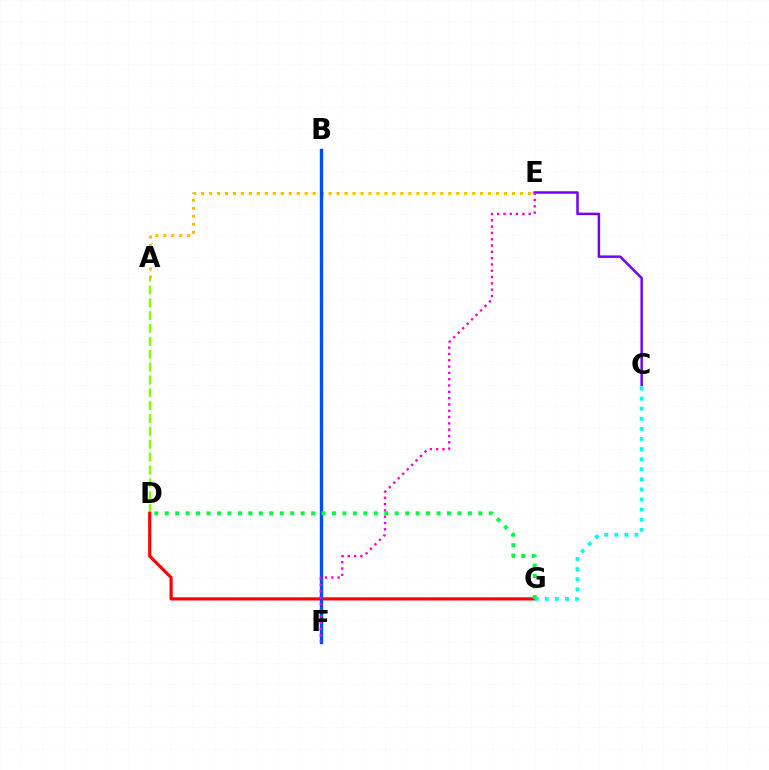{('C', 'E'): [{'color': '#7200ff', 'line_style': 'solid', 'thickness': 1.8}], ('A', 'D'): [{'color': '#84ff00', 'line_style': 'dashed', 'thickness': 1.75}], ('D', 'G'): [{'color': '#ff0000', 'line_style': 'solid', 'thickness': 2.28}, {'color': '#00ff39', 'line_style': 'dotted', 'thickness': 2.84}], ('C', 'G'): [{'color': '#00fff6', 'line_style': 'dotted', 'thickness': 2.74}], ('A', 'E'): [{'color': '#ffbd00', 'line_style': 'dotted', 'thickness': 2.17}], ('B', 'F'): [{'color': '#004bff', 'line_style': 'solid', 'thickness': 2.42}], ('E', 'F'): [{'color': '#ff00cf', 'line_style': 'dotted', 'thickness': 1.71}]}